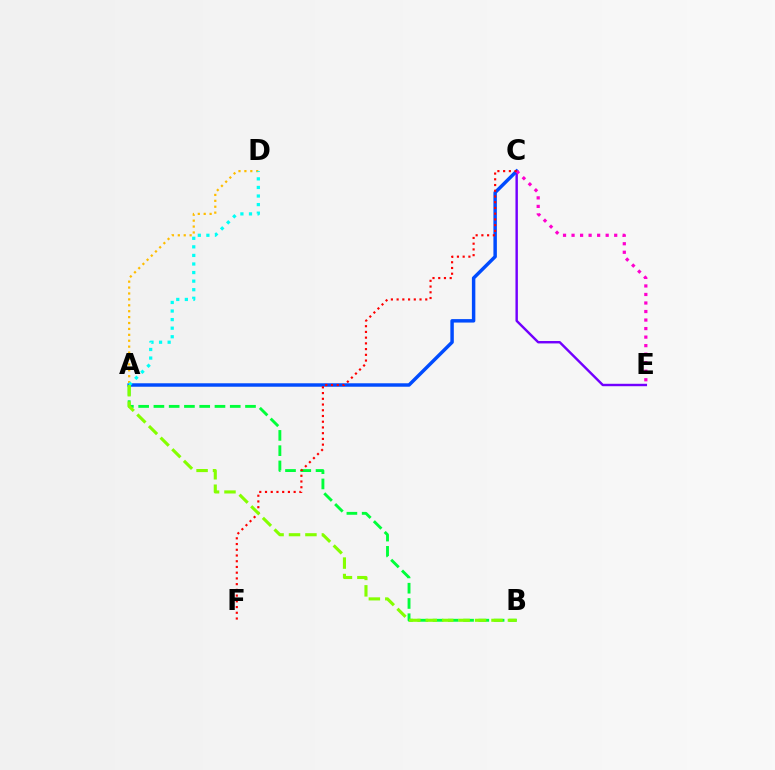{('C', 'E'): [{'color': '#7200ff', 'line_style': 'solid', 'thickness': 1.74}, {'color': '#ff00cf', 'line_style': 'dotted', 'thickness': 2.32}], ('A', 'C'): [{'color': '#004bff', 'line_style': 'solid', 'thickness': 2.49}], ('A', 'B'): [{'color': '#00ff39', 'line_style': 'dashed', 'thickness': 2.07}, {'color': '#84ff00', 'line_style': 'dashed', 'thickness': 2.23}], ('C', 'F'): [{'color': '#ff0000', 'line_style': 'dotted', 'thickness': 1.56}], ('A', 'D'): [{'color': '#ffbd00', 'line_style': 'dotted', 'thickness': 1.61}, {'color': '#00fff6', 'line_style': 'dotted', 'thickness': 2.33}]}